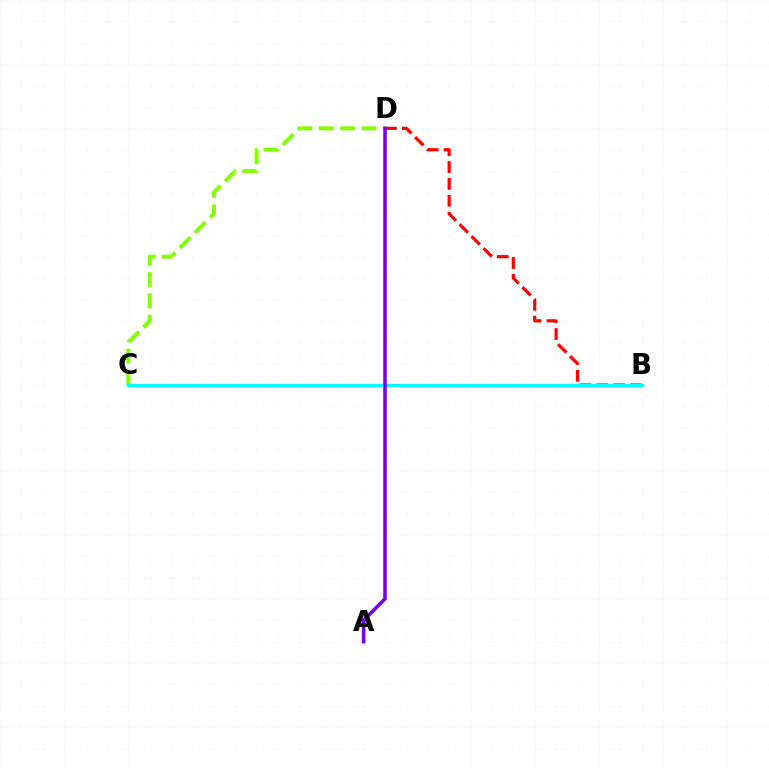{('C', 'D'): [{'color': '#84ff00', 'line_style': 'dashed', 'thickness': 2.9}], ('B', 'D'): [{'color': '#ff0000', 'line_style': 'dashed', 'thickness': 2.29}], ('B', 'C'): [{'color': '#00fff6', 'line_style': 'solid', 'thickness': 2.31}], ('A', 'D'): [{'color': '#7200ff', 'line_style': 'solid', 'thickness': 2.55}]}